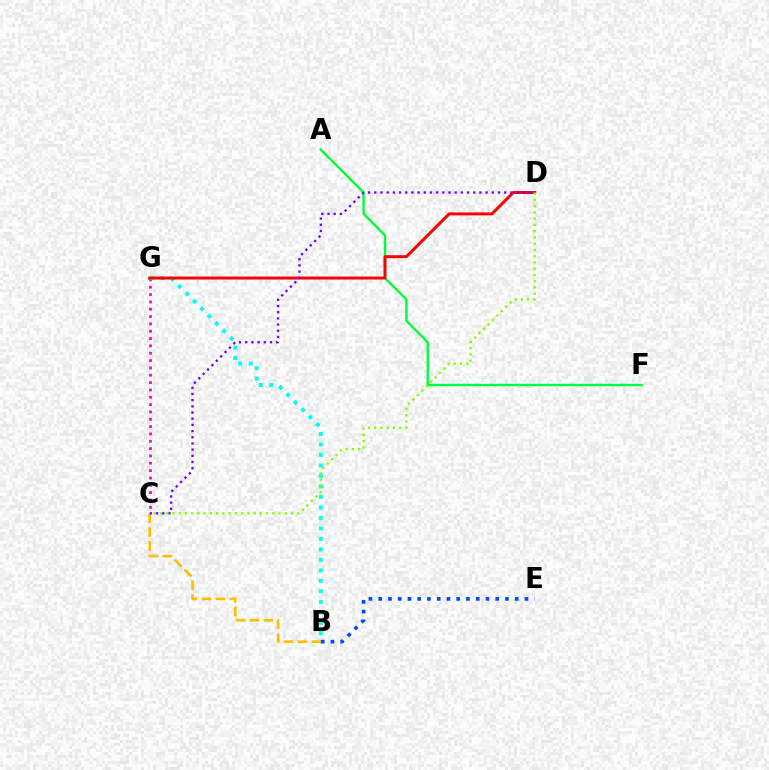{('B', 'C'): [{'color': '#ffbd00', 'line_style': 'dashed', 'thickness': 1.88}], ('C', 'G'): [{'color': '#ff00cf', 'line_style': 'dotted', 'thickness': 1.99}], ('A', 'F'): [{'color': '#00ff39', 'line_style': 'solid', 'thickness': 1.7}], ('B', 'G'): [{'color': '#00fff6', 'line_style': 'dotted', 'thickness': 2.85}], ('D', 'G'): [{'color': '#ff0000', 'line_style': 'solid', 'thickness': 2.14}], ('C', 'D'): [{'color': '#7200ff', 'line_style': 'dotted', 'thickness': 1.68}, {'color': '#84ff00', 'line_style': 'dotted', 'thickness': 1.7}], ('B', 'E'): [{'color': '#004bff', 'line_style': 'dotted', 'thickness': 2.65}]}